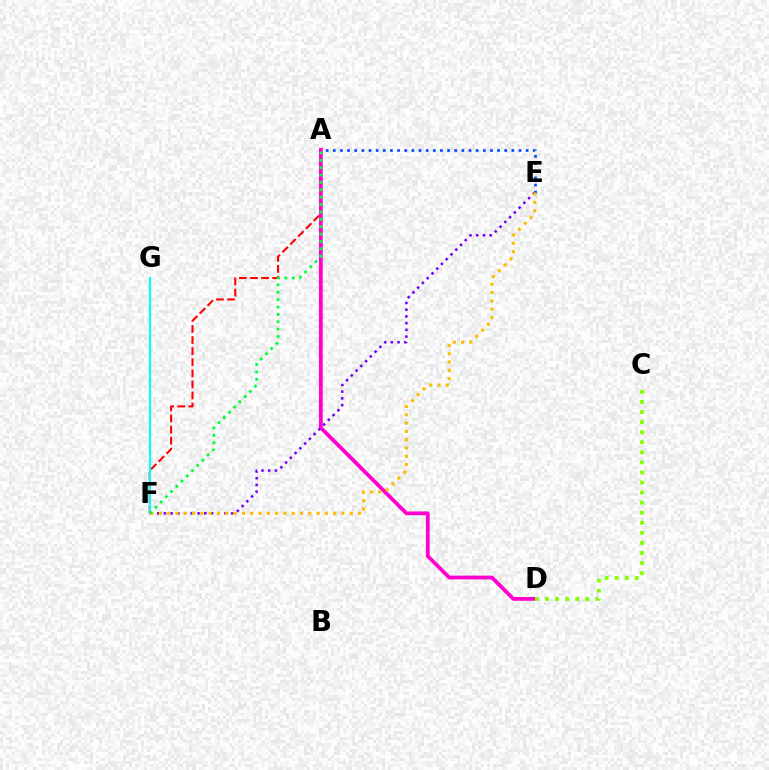{('A', 'F'): [{'color': '#ff0000', 'line_style': 'dashed', 'thickness': 1.51}, {'color': '#00ff39', 'line_style': 'dotted', 'thickness': 2.0}], ('F', 'G'): [{'color': '#00fff6', 'line_style': 'solid', 'thickness': 1.54}], ('A', 'D'): [{'color': '#ff00cf', 'line_style': 'solid', 'thickness': 2.71}], ('E', 'F'): [{'color': '#7200ff', 'line_style': 'dotted', 'thickness': 1.83}, {'color': '#ffbd00', 'line_style': 'dotted', 'thickness': 2.26}], ('A', 'E'): [{'color': '#004bff', 'line_style': 'dotted', 'thickness': 1.94}], ('C', 'D'): [{'color': '#84ff00', 'line_style': 'dotted', 'thickness': 2.74}]}